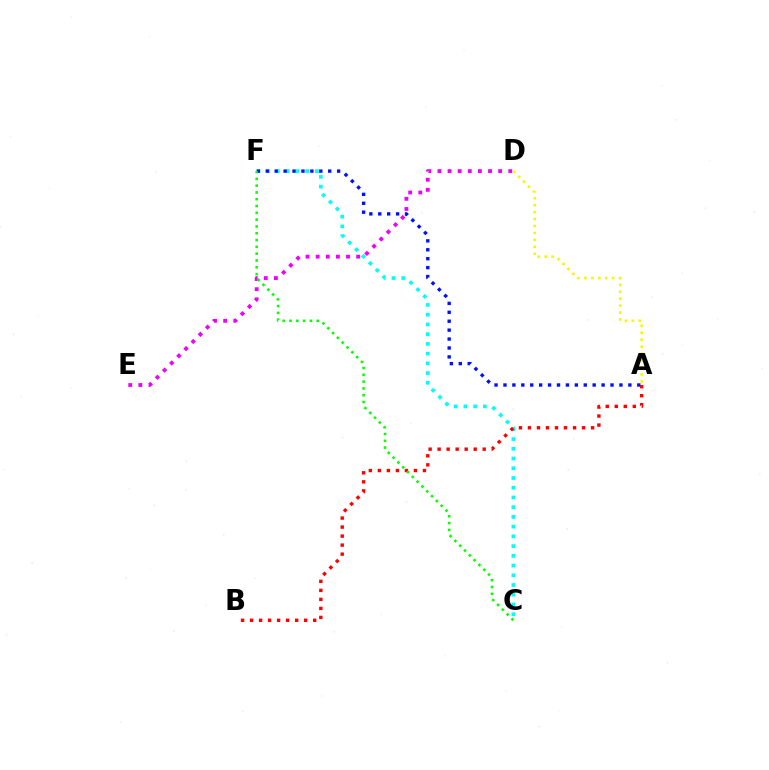{('C', 'F'): [{'color': '#00fff6', 'line_style': 'dotted', 'thickness': 2.64}, {'color': '#08ff00', 'line_style': 'dotted', 'thickness': 1.85}], ('A', 'D'): [{'color': '#fcf500', 'line_style': 'dotted', 'thickness': 1.89}], ('A', 'F'): [{'color': '#0010ff', 'line_style': 'dotted', 'thickness': 2.42}], ('A', 'B'): [{'color': '#ff0000', 'line_style': 'dotted', 'thickness': 2.45}], ('D', 'E'): [{'color': '#ee00ff', 'line_style': 'dotted', 'thickness': 2.75}]}